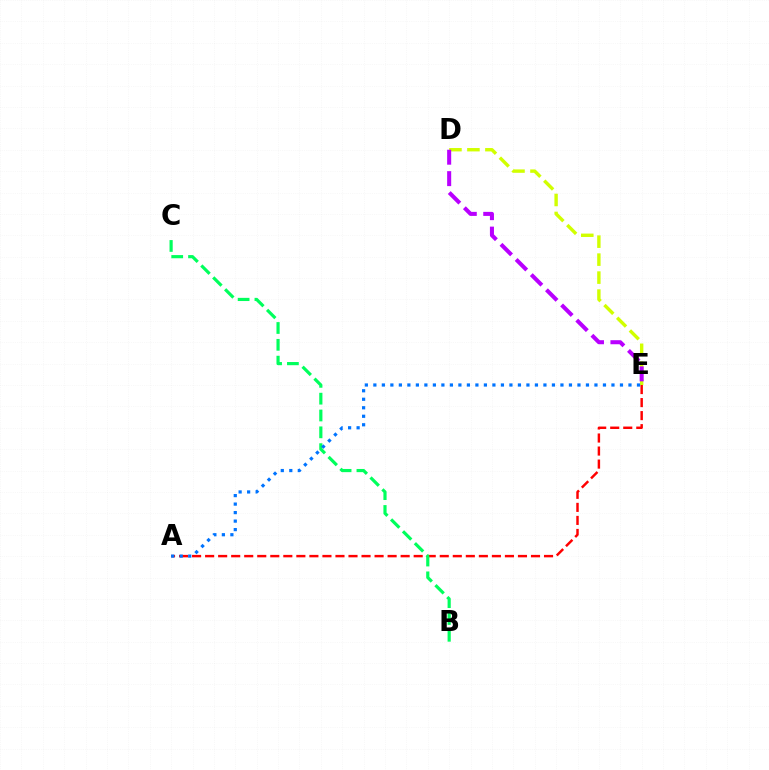{('D', 'E'): [{'color': '#d1ff00', 'line_style': 'dashed', 'thickness': 2.44}, {'color': '#b900ff', 'line_style': 'dashed', 'thickness': 2.91}], ('A', 'E'): [{'color': '#ff0000', 'line_style': 'dashed', 'thickness': 1.77}, {'color': '#0074ff', 'line_style': 'dotted', 'thickness': 2.31}], ('B', 'C'): [{'color': '#00ff5c', 'line_style': 'dashed', 'thickness': 2.29}]}